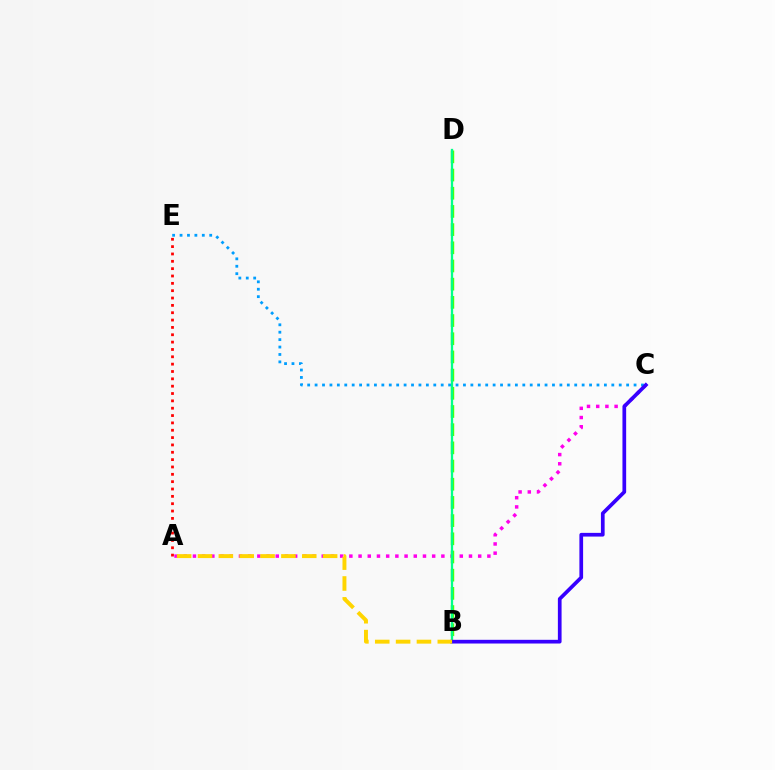{('A', 'E'): [{'color': '#ff0000', 'line_style': 'dotted', 'thickness': 2.0}], ('A', 'C'): [{'color': '#ff00ed', 'line_style': 'dotted', 'thickness': 2.5}], ('B', 'D'): [{'color': '#4fff00', 'line_style': 'dashed', 'thickness': 2.47}, {'color': '#00ff86', 'line_style': 'solid', 'thickness': 1.64}], ('C', 'E'): [{'color': '#009eff', 'line_style': 'dotted', 'thickness': 2.02}], ('B', 'C'): [{'color': '#3700ff', 'line_style': 'solid', 'thickness': 2.67}], ('A', 'B'): [{'color': '#ffd500', 'line_style': 'dashed', 'thickness': 2.83}]}